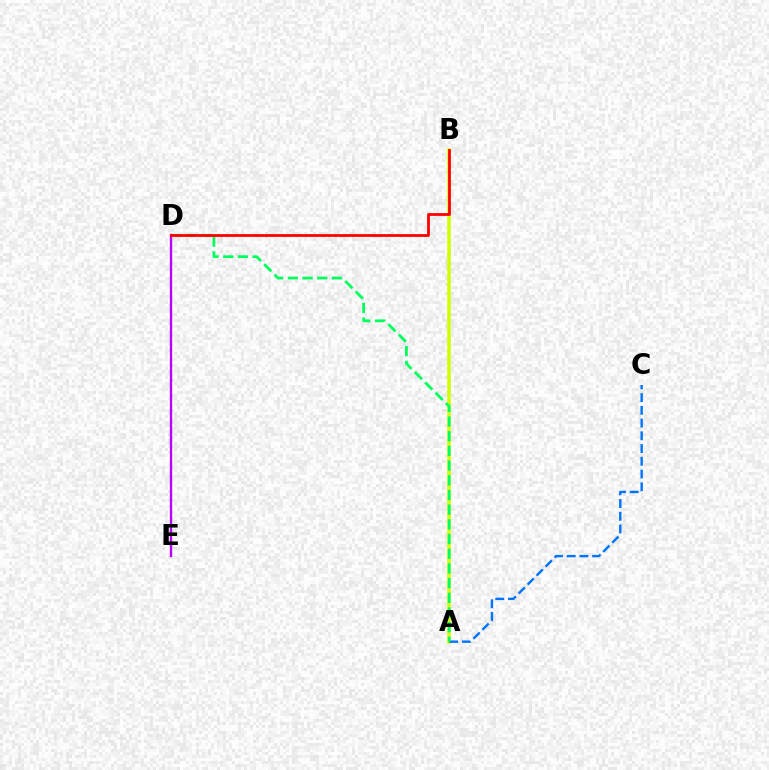{('A', 'B'): [{'color': '#d1ff00', 'line_style': 'solid', 'thickness': 2.56}], ('A', 'C'): [{'color': '#0074ff', 'line_style': 'dashed', 'thickness': 1.73}], ('A', 'D'): [{'color': '#00ff5c', 'line_style': 'dashed', 'thickness': 2.0}], ('D', 'E'): [{'color': '#b900ff', 'line_style': 'solid', 'thickness': 1.68}], ('B', 'D'): [{'color': '#ff0000', 'line_style': 'solid', 'thickness': 1.99}]}